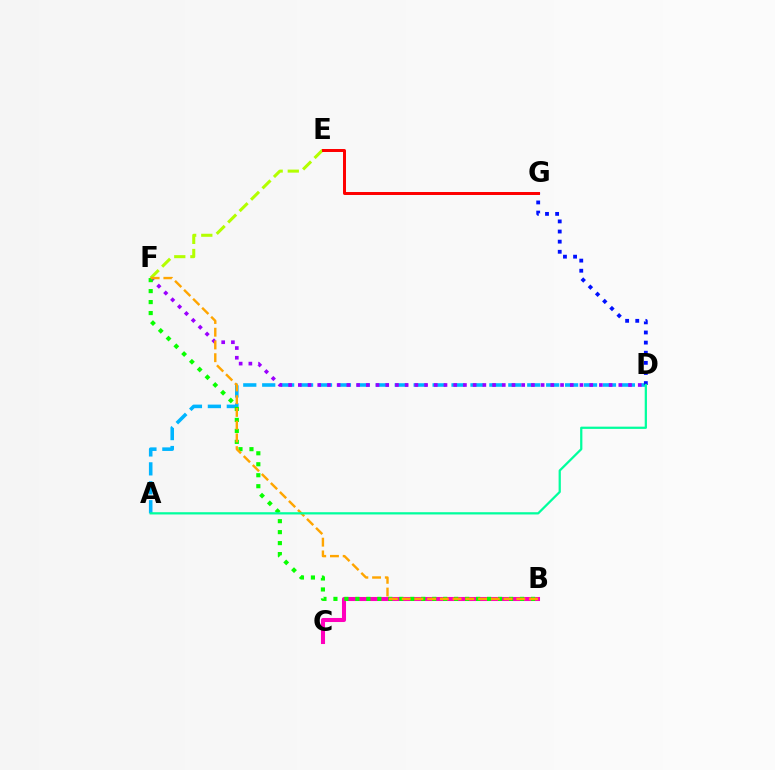{('E', 'F'): [{'color': '#b3ff00', 'line_style': 'dashed', 'thickness': 2.19}], ('B', 'C'): [{'color': '#ff00bd', 'line_style': 'solid', 'thickness': 2.92}], ('A', 'D'): [{'color': '#00b5ff', 'line_style': 'dashed', 'thickness': 2.57}, {'color': '#00ff9d', 'line_style': 'solid', 'thickness': 1.62}], ('D', 'F'): [{'color': '#9b00ff', 'line_style': 'dotted', 'thickness': 2.64}], ('B', 'F'): [{'color': '#08ff00', 'line_style': 'dotted', 'thickness': 2.98}, {'color': '#ffa500', 'line_style': 'dashed', 'thickness': 1.73}], ('D', 'G'): [{'color': '#0010ff', 'line_style': 'dotted', 'thickness': 2.75}], ('E', 'G'): [{'color': '#ff0000', 'line_style': 'solid', 'thickness': 2.14}]}